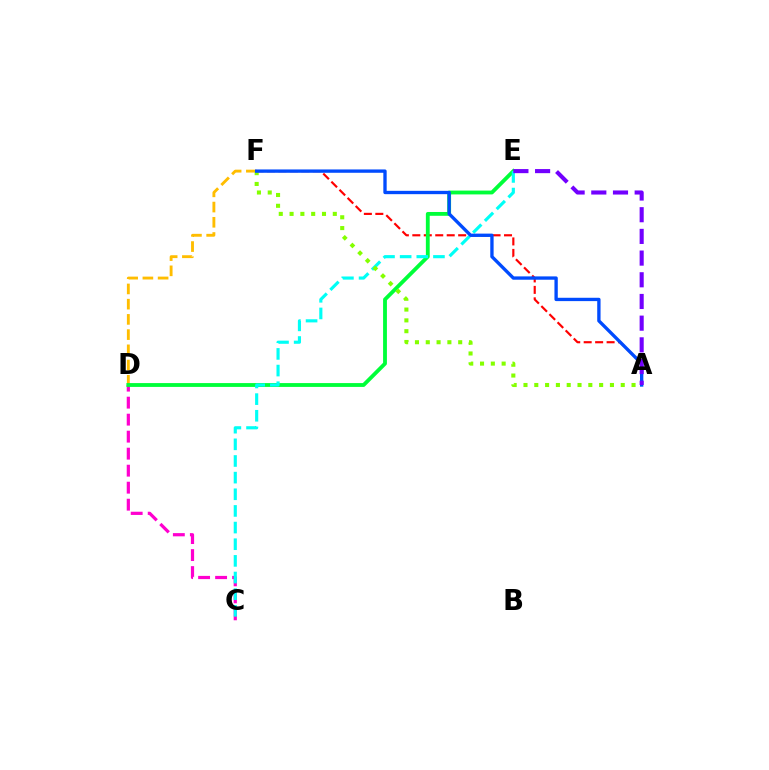{('C', 'D'): [{'color': '#ff00cf', 'line_style': 'dashed', 'thickness': 2.31}], ('A', 'F'): [{'color': '#ff0000', 'line_style': 'dashed', 'thickness': 1.56}, {'color': '#84ff00', 'line_style': 'dotted', 'thickness': 2.94}, {'color': '#004bff', 'line_style': 'solid', 'thickness': 2.4}], ('D', 'F'): [{'color': '#ffbd00', 'line_style': 'dashed', 'thickness': 2.07}], ('D', 'E'): [{'color': '#00ff39', 'line_style': 'solid', 'thickness': 2.75}], ('C', 'E'): [{'color': '#00fff6', 'line_style': 'dashed', 'thickness': 2.26}], ('A', 'E'): [{'color': '#7200ff', 'line_style': 'dashed', 'thickness': 2.95}]}